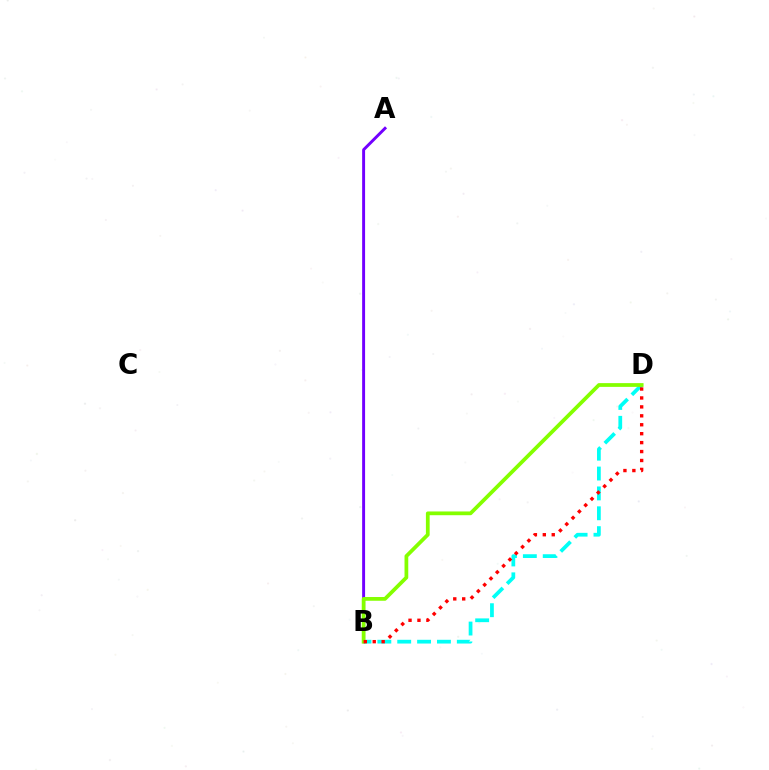{('B', 'D'): [{'color': '#00fff6', 'line_style': 'dashed', 'thickness': 2.7}, {'color': '#84ff00', 'line_style': 'solid', 'thickness': 2.7}, {'color': '#ff0000', 'line_style': 'dotted', 'thickness': 2.43}], ('A', 'B'): [{'color': '#7200ff', 'line_style': 'solid', 'thickness': 2.11}]}